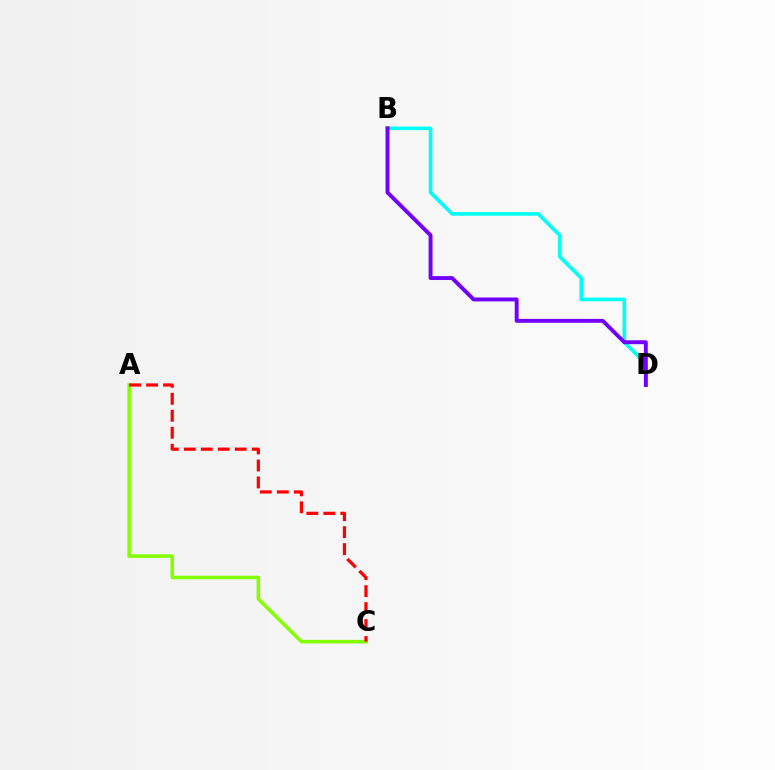{('B', 'D'): [{'color': '#00fff6', 'line_style': 'solid', 'thickness': 2.6}, {'color': '#7200ff', 'line_style': 'solid', 'thickness': 2.81}], ('A', 'C'): [{'color': '#84ff00', 'line_style': 'solid', 'thickness': 2.55}, {'color': '#ff0000', 'line_style': 'dashed', 'thickness': 2.31}]}